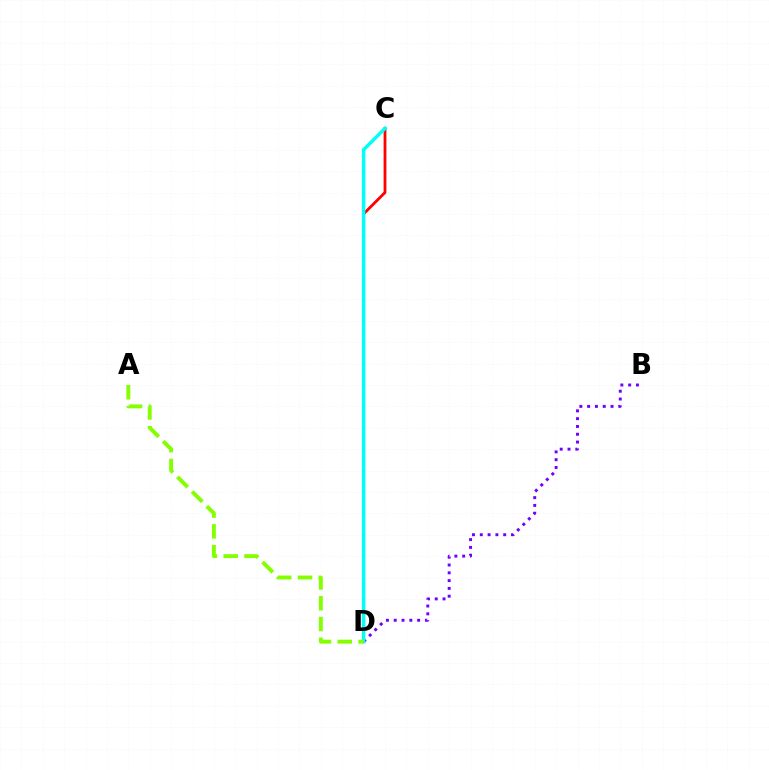{('C', 'D'): [{'color': '#ff0000', 'line_style': 'solid', 'thickness': 2.02}, {'color': '#00fff6', 'line_style': 'solid', 'thickness': 2.51}], ('B', 'D'): [{'color': '#7200ff', 'line_style': 'dotted', 'thickness': 2.12}], ('A', 'D'): [{'color': '#84ff00', 'line_style': 'dashed', 'thickness': 2.82}]}